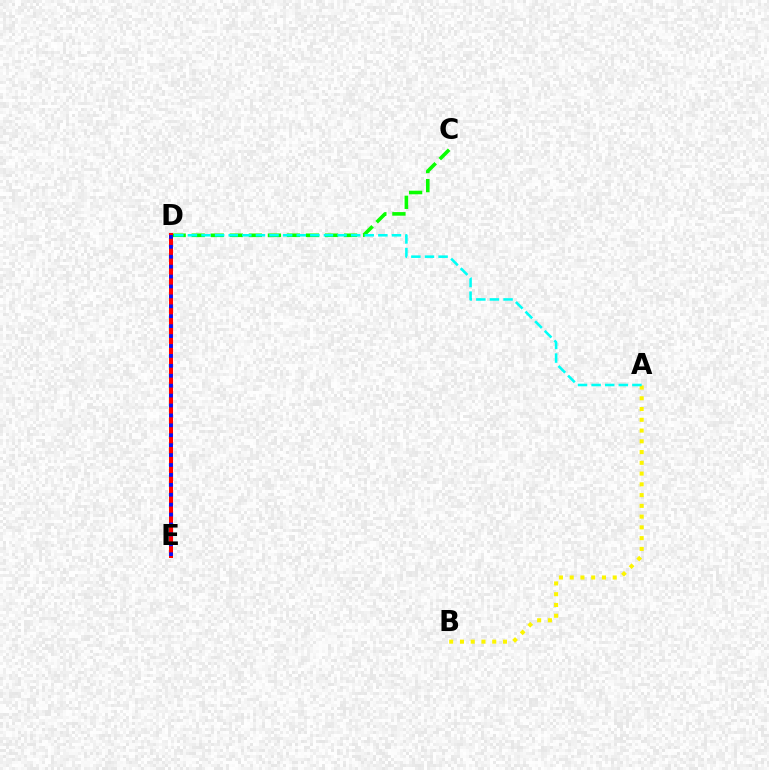{('D', 'E'): [{'color': '#ee00ff', 'line_style': 'dotted', 'thickness': 1.7}, {'color': '#ff0000', 'line_style': 'solid', 'thickness': 2.9}, {'color': '#0010ff', 'line_style': 'dotted', 'thickness': 2.69}], ('A', 'B'): [{'color': '#fcf500', 'line_style': 'dotted', 'thickness': 2.92}], ('C', 'D'): [{'color': '#08ff00', 'line_style': 'dashed', 'thickness': 2.59}], ('A', 'D'): [{'color': '#00fff6', 'line_style': 'dashed', 'thickness': 1.85}]}